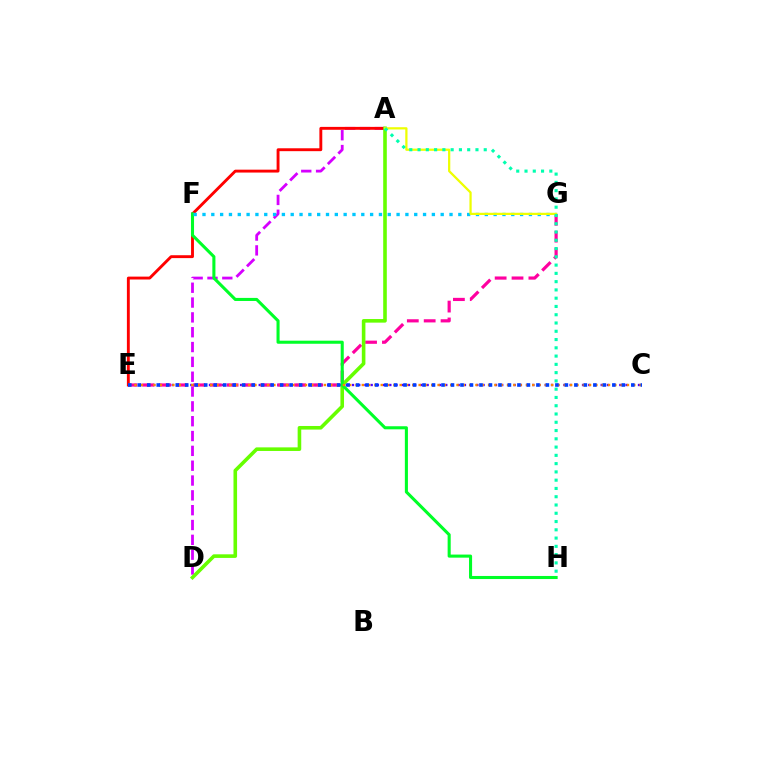{('A', 'D'): [{'color': '#d600ff', 'line_style': 'dashed', 'thickness': 2.01}, {'color': '#66ff00', 'line_style': 'solid', 'thickness': 2.59}], ('A', 'E'): [{'color': '#ff0000', 'line_style': 'solid', 'thickness': 2.08}], ('C', 'E'): [{'color': '#4f00ff', 'line_style': 'dotted', 'thickness': 1.69}, {'color': '#ff8800', 'line_style': 'dotted', 'thickness': 1.72}, {'color': '#003fff', 'line_style': 'dotted', 'thickness': 2.58}], ('E', 'G'): [{'color': '#ff00a0', 'line_style': 'dashed', 'thickness': 2.29}], ('F', 'H'): [{'color': '#00ff27', 'line_style': 'solid', 'thickness': 2.21}], ('F', 'G'): [{'color': '#00c7ff', 'line_style': 'dotted', 'thickness': 2.4}], ('A', 'G'): [{'color': '#eeff00', 'line_style': 'solid', 'thickness': 1.62}], ('A', 'H'): [{'color': '#00ffaf', 'line_style': 'dotted', 'thickness': 2.25}]}